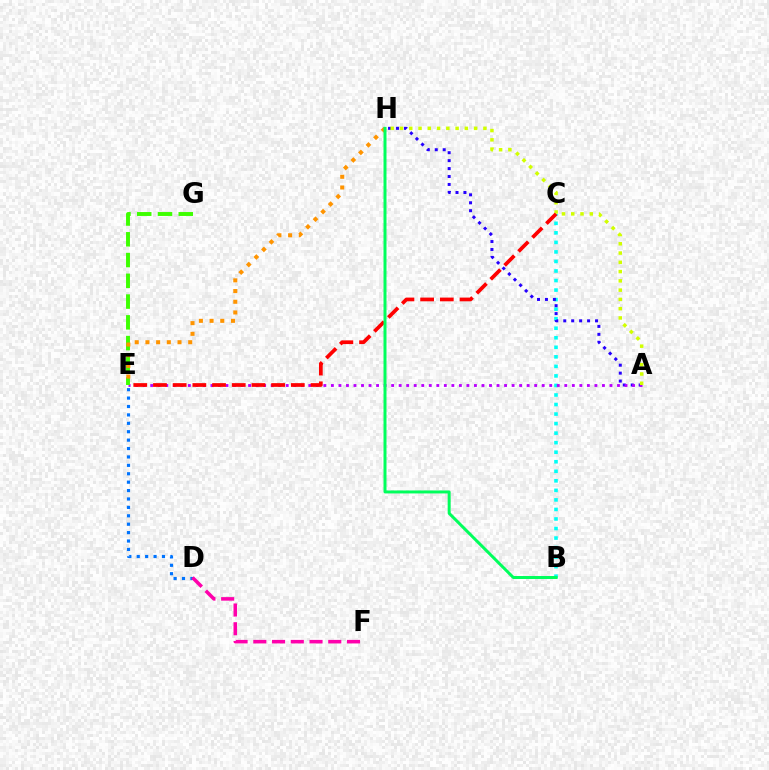{('B', 'C'): [{'color': '#00fff6', 'line_style': 'dotted', 'thickness': 2.59}], ('A', 'H'): [{'color': '#2500ff', 'line_style': 'dotted', 'thickness': 2.16}, {'color': '#d1ff00', 'line_style': 'dotted', 'thickness': 2.52}], ('A', 'E'): [{'color': '#b900ff', 'line_style': 'dotted', 'thickness': 2.05}], ('E', 'G'): [{'color': '#3dff00', 'line_style': 'dashed', 'thickness': 2.82}], ('D', 'E'): [{'color': '#0074ff', 'line_style': 'dotted', 'thickness': 2.28}], ('E', 'H'): [{'color': '#ff9400', 'line_style': 'dotted', 'thickness': 2.91}], ('C', 'E'): [{'color': '#ff0000', 'line_style': 'dashed', 'thickness': 2.68}], ('D', 'F'): [{'color': '#ff00ac', 'line_style': 'dashed', 'thickness': 2.55}], ('B', 'H'): [{'color': '#00ff5c', 'line_style': 'solid', 'thickness': 2.15}]}